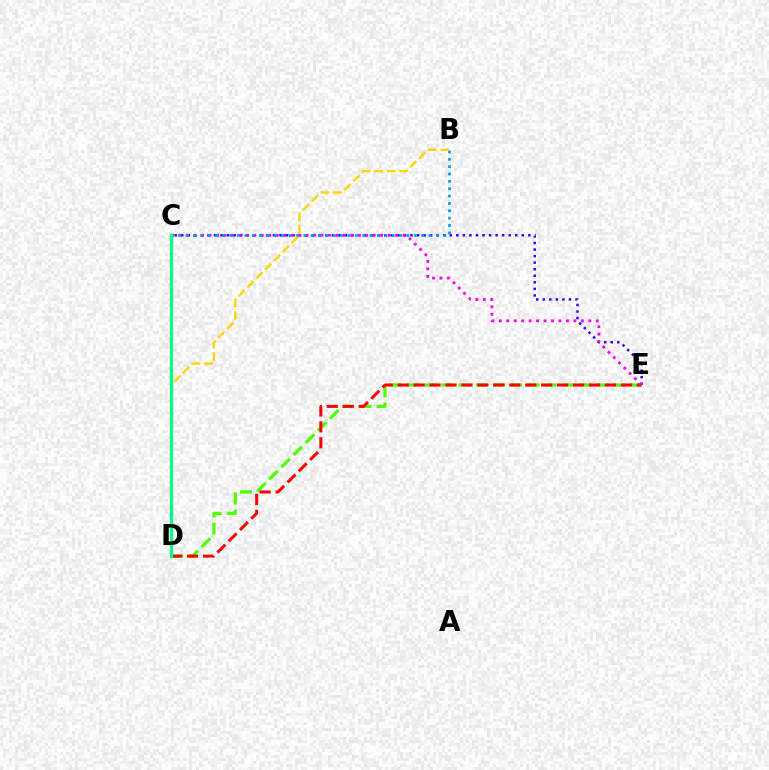{('C', 'E'): [{'color': '#3700ff', 'line_style': 'dotted', 'thickness': 1.78}, {'color': '#ff00ed', 'line_style': 'dotted', 'thickness': 2.03}], ('D', 'E'): [{'color': '#4fff00', 'line_style': 'dashed', 'thickness': 2.34}, {'color': '#ff0000', 'line_style': 'dashed', 'thickness': 2.17}], ('B', 'C'): [{'color': '#009eff', 'line_style': 'dotted', 'thickness': 2.0}], ('B', 'D'): [{'color': '#ffd500', 'line_style': 'dashed', 'thickness': 1.7}], ('C', 'D'): [{'color': '#00ff86', 'line_style': 'solid', 'thickness': 2.37}]}